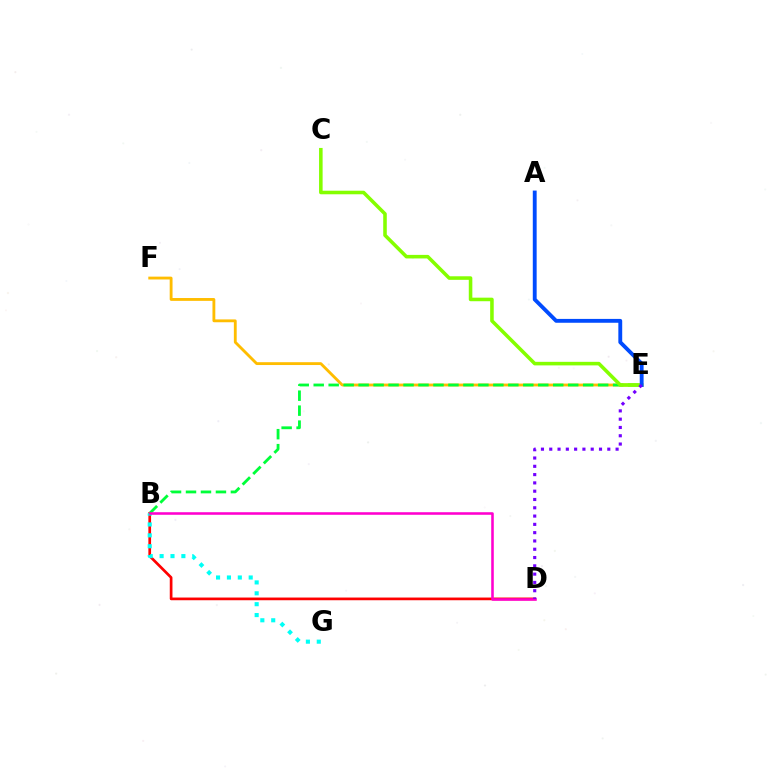{('B', 'D'): [{'color': '#ff0000', 'line_style': 'solid', 'thickness': 1.94}, {'color': '#ff00cf', 'line_style': 'solid', 'thickness': 1.85}], ('E', 'F'): [{'color': '#ffbd00', 'line_style': 'solid', 'thickness': 2.04}], ('B', 'E'): [{'color': '#00ff39', 'line_style': 'dashed', 'thickness': 2.03}], ('B', 'G'): [{'color': '#00fff6', 'line_style': 'dotted', 'thickness': 2.96}], ('C', 'E'): [{'color': '#84ff00', 'line_style': 'solid', 'thickness': 2.56}], ('A', 'E'): [{'color': '#004bff', 'line_style': 'solid', 'thickness': 2.78}], ('D', 'E'): [{'color': '#7200ff', 'line_style': 'dotted', 'thickness': 2.25}]}